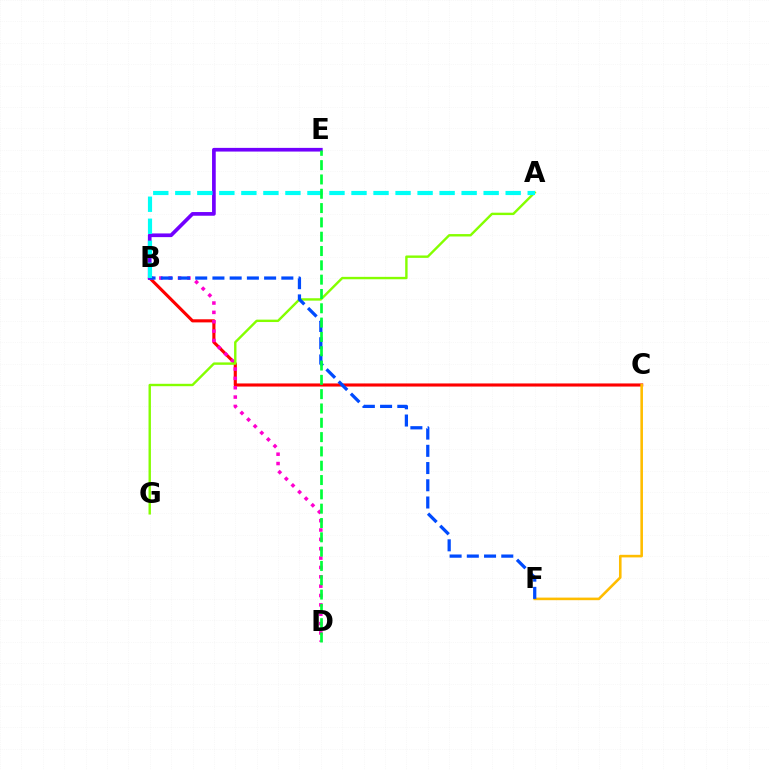{('B', 'C'): [{'color': '#ff0000', 'line_style': 'solid', 'thickness': 2.24}], ('B', 'E'): [{'color': '#7200ff', 'line_style': 'solid', 'thickness': 2.65}], ('C', 'F'): [{'color': '#ffbd00', 'line_style': 'solid', 'thickness': 1.87}], ('B', 'D'): [{'color': '#ff00cf', 'line_style': 'dotted', 'thickness': 2.54}], ('A', 'G'): [{'color': '#84ff00', 'line_style': 'solid', 'thickness': 1.73}], ('B', 'F'): [{'color': '#004bff', 'line_style': 'dashed', 'thickness': 2.34}], ('A', 'B'): [{'color': '#00fff6', 'line_style': 'dashed', 'thickness': 2.99}], ('D', 'E'): [{'color': '#00ff39', 'line_style': 'dashed', 'thickness': 1.94}]}